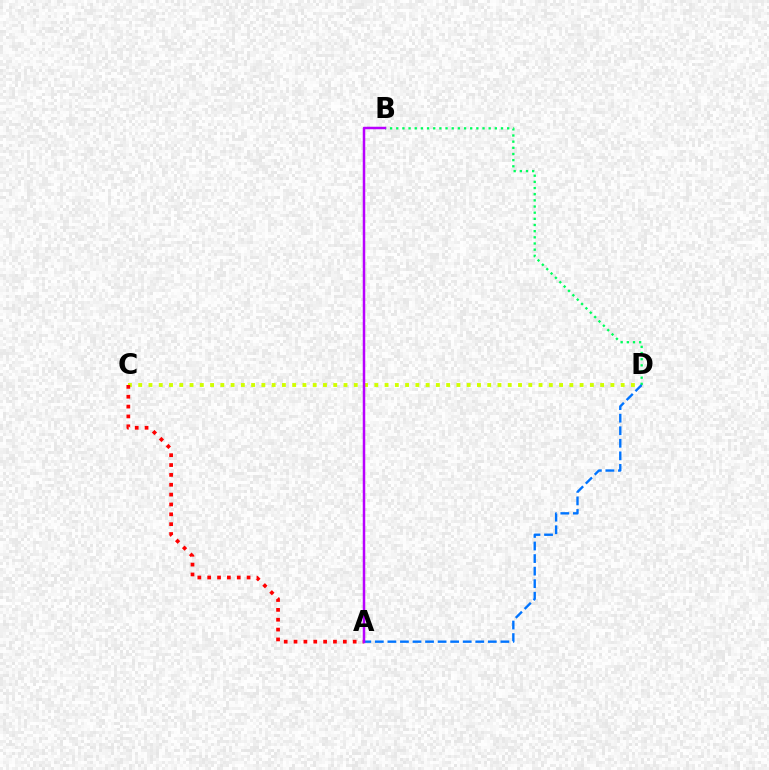{('C', 'D'): [{'color': '#d1ff00', 'line_style': 'dotted', 'thickness': 2.79}], ('B', 'D'): [{'color': '#00ff5c', 'line_style': 'dotted', 'thickness': 1.67}], ('A', 'D'): [{'color': '#0074ff', 'line_style': 'dashed', 'thickness': 1.71}], ('A', 'C'): [{'color': '#ff0000', 'line_style': 'dotted', 'thickness': 2.68}], ('A', 'B'): [{'color': '#b900ff', 'line_style': 'solid', 'thickness': 1.8}]}